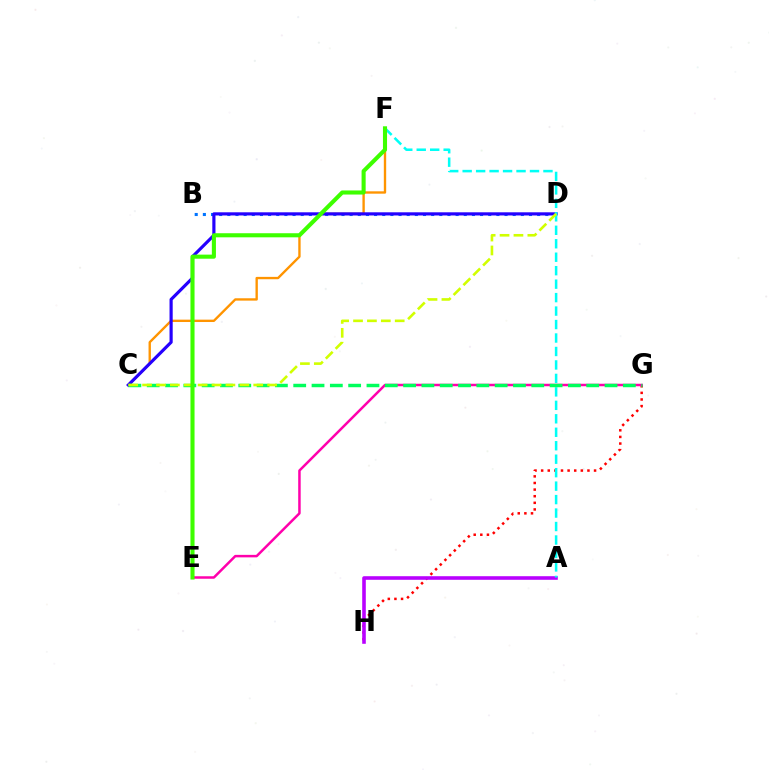{('B', 'D'): [{'color': '#0074ff', 'line_style': 'dotted', 'thickness': 2.22}], ('G', 'H'): [{'color': '#ff0000', 'line_style': 'dotted', 'thickness': 1.8}], ('C', 'F'): [{'color': '#ff9400', 'line_style': 'solid', 'thickness': 1.7}], ('C', 'D'): [{'color': '#2500ff', 'line_style': 'solid', 'thickness': 2.28}, {'color': '#d1ff00', 'line_style': 'dashed', 'thickness': 1.89}], ('E', 'G'): [{'color': '#ff00ac', 'line_style': 'solid', 'thickness': 1.79}], ('A', 'H'): [{'color': '#b900ff', 'line_style': 'solid', 'thickness': 2.58}], ('A', 'F'): [{'color': '#00fff6', 'line_style': 'dashed', 'thickness': 1.83}], ('C', 'G'): [{'color': '#00ff5c', 'line_style': 'dashed', 'thickness': 2.49}], ('E', 'F'): [{'color': '#3dff00', 'line_style': 'solid', 'thickness': 2.94}]}